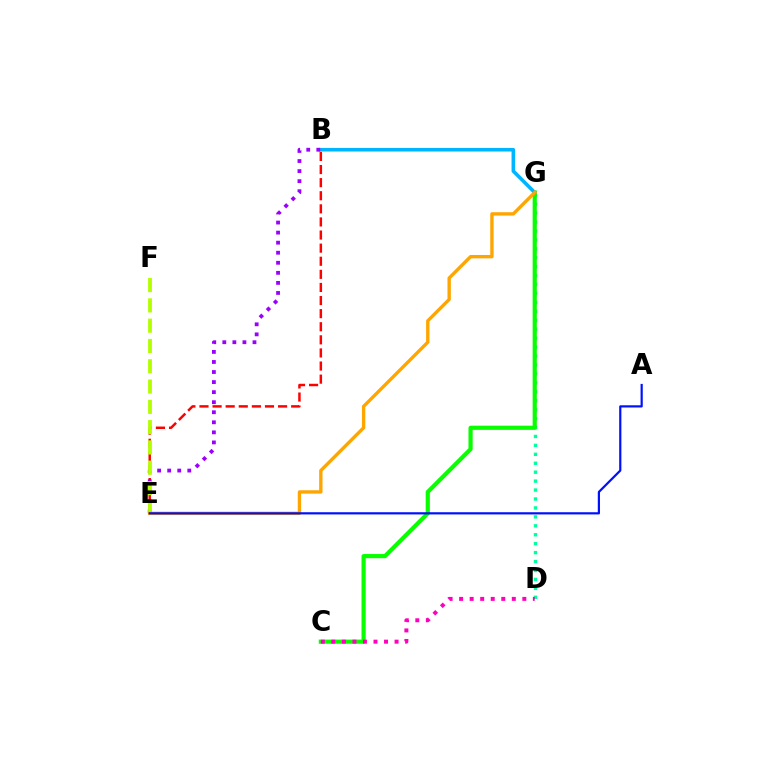{('D', 'G'): [{'color': '#00ff9d', 'line_style': 'dotted', 'thickness': 2.43}], ('C', 'G'): [{'color': '#08ff00', 'line_style': 'solid', 'thickness': 3.0}], ('B', 'E'): [{'color': '#ff0000', 'line_style': 'dashed', 'thickness': 1.78}, {'color': '#9b00ff', 'line_style': 'dotted', 'thickness': 2.73}], ('B', 'G'): [{'color': '#00b5ff', 'line_style': 'solid', 'thickness': 2.58}], ('C', 'D'): [{'color': '#ff00bd', 'line_style': 'dotted', 'thickness': 2.86}], ('E', 'F'): [{'color': '#b3ff00', 'line_style': 'dashed', 'thickness': 2.76}], ('E', 'G'): [{'color': '#ffa500', 'line_style': 'solid', 'thickness': 2.42}], ('A', 'E'): [{'color': '#0010ff', 'line_style': 'solid', 'thickness': 1.58}]}